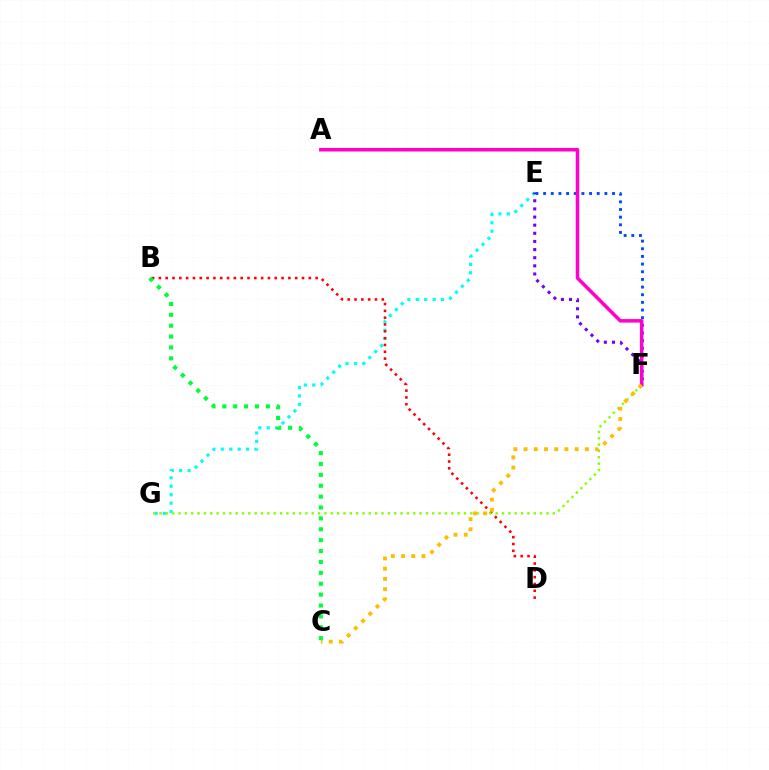{('E', 'G'): [{'color': '#00fff6', 'line_style': 'dotted', 'thickness': 2.29}], ('B', 'D'): [{'color': '#ff0000', 'line_style': 'dotted', 'thickness': 1.85}], ('F', 'G'): [{'color': '#84ff00', 'line_style': 'dotted', 'thickness': 1.72}], ('E', 'F'): [{'color': '#7200ff', 'line_style': 'dotted', 'thickness': 2.21}, {'color': '#004bff', 'line_style': 'dotted', 'thickness': 2.08}], ('A', 'F'): [{'color': '#ff00cf', 'line_style': 'solid', 'thickness': 2.53}], ('C', 'F'): [{'color': '#ffbd00', 'line_style': 'dotted', 'thickness': 2.78}], ('B', 'C'): [{'color': '#00ff39', 'line_style': 'dotted', 'thickness': 2.96}]}